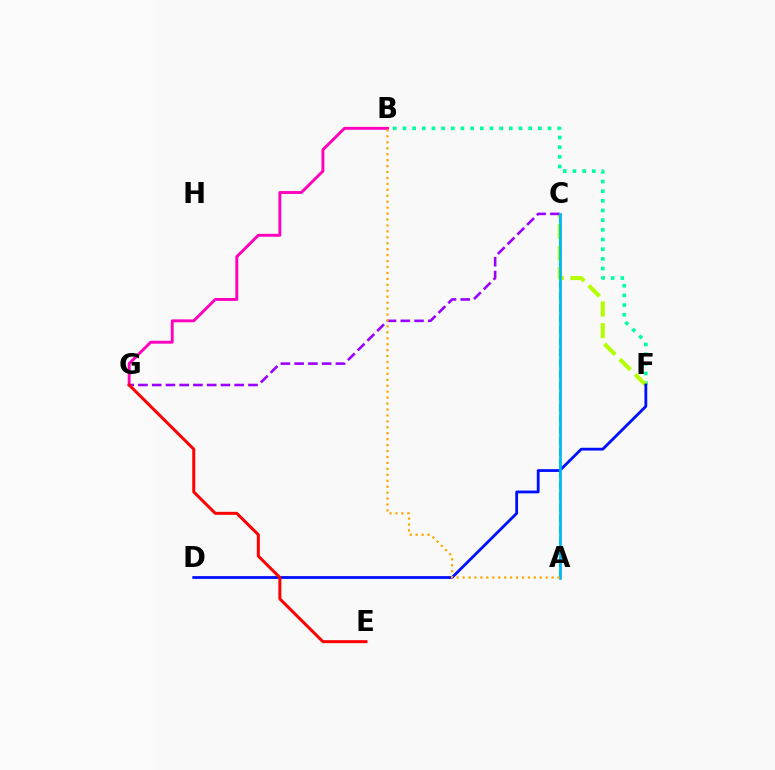{('A', 'C'): [{'color': '#08ff00', 'line_style': 'dashed', 'thickness': 1.51}, {'color': '#00b5ff', 'line_style': 'solid', 'thickness': 1.95}], ('B', 'F'): [{'color': '#00ff9d', 'line_style': 'dotted', 'thickness': 2.63}], ('C', 'F'): [{'color': '#b3ff00', 'line_style': 'dashed', 'thickness': 2.93}], ('C', 'G'): [{'color': '#9b00ff', 'line_style': 'dashed', 'thickness': 1.87}], ('D', 'F'): [{'color': '#0010ff', 'line_style': 'solid', 'thickness': 2.02}], ('B', 'G'): [{'color': '#ff00bd', 'line_style': 'solid', 'thickness': 2.1}], ('E', 'G'): [{'color': '#ff0000', 'line_style': 'solid', 'thickness': 2.16}], ('A', 'B'): [{'color': '#ffa500', 'line_style': 'dotted', 'thickness': 1.61}]}